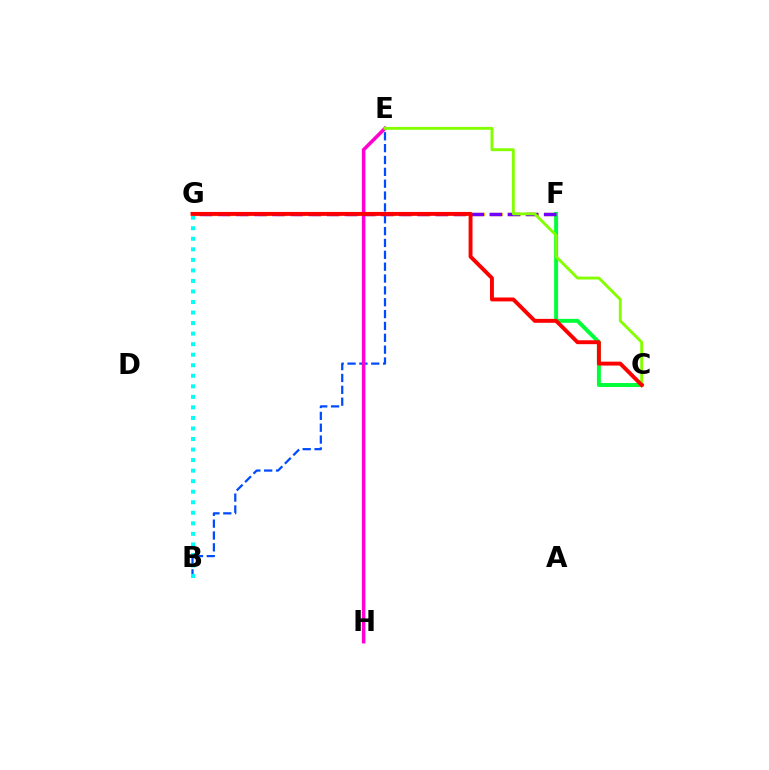{('B', 'E'): [{'color': '#004bff', 'line_style': 'dashed', 'thickness': 1.61}], ('F', 'G'): [{'color': '#ffbd00', 'line_style': 'dashed', 'thickness': 2.43}, {'color': '#7200ff', 'line_style': 'dashed', 'thickness': 2.46}], ('B', 'G'): [{'color': '#00fff6', 'line_style': 'dotted', 'thickness': 2.86}], ('C', 'F'): [{'color': '#00ff39', 'line_style': 'solid', 'thickness': 2.84}], ('E', 'H'): [{'color': '#ff00cf', 'line_style': 'solid', 'thickness': 2.54}], ('C', 'E'): [{'color': '#84ff00', 'line_style': 'solid', 'thickness': 2.08}], ('C', 'G'): [{'color': '#ff0000', 'line_style': 'solid', 'thickness': 2.81}]}